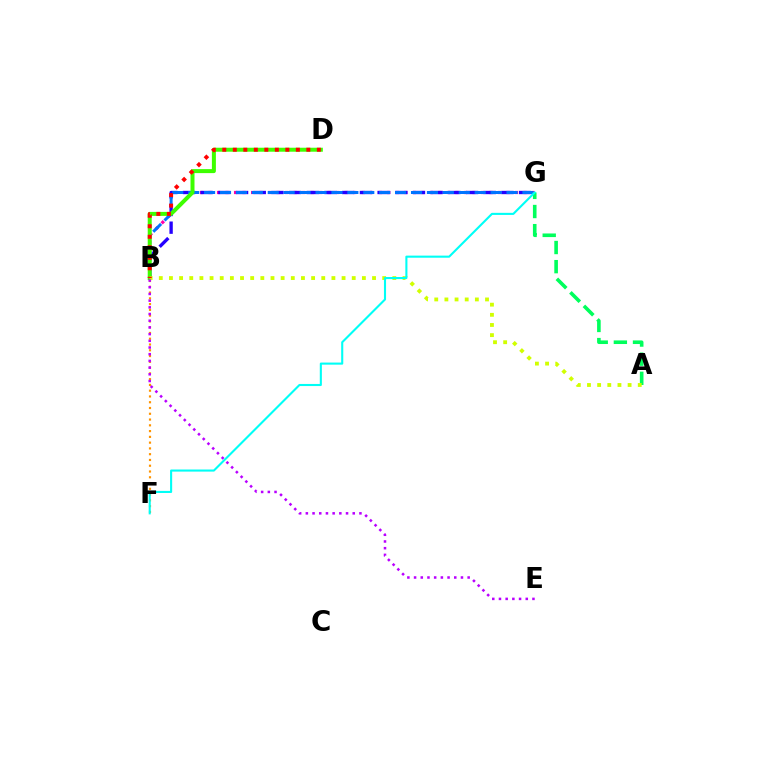{('B', 'F'): [{'color': '#ff9400', 'line_style': 'dotted', 'thickness': 1.57}], ('B', 'G'): [{'color': '#ff00ac', 'line_style': 'dotted', 'thickness': 2.31}, {'color': '#2500ff', 'line_style': 'dashed', 'thickness': 2.4}, {'color': '#0074ff', 'line_style': 'dashed', 'thickness': 2.16}], ('A', 'G'): [{'color': '#00ff5c', 'line_style': 'dashed', 'thickness': 2.6}], ('B', 'D'): [{'color': '#3dff00', 'line_style': 'solid', 'thickness': 2.88}, {'color': '#ff0000', 'line_style': 'dotted', 'thickness': 2.85}], ('A', 'B'): [{'color': '#d1ff00', 'line_style': 'dotted', 'thickness': 2.76}], ('F', 'G'): [{'color': '#00fff6', 'line_style': 'solid', 'thickness': 1.51}], ('B', 'E'): [{'color': '#b900ff', 'line_style': 'dotted', 'thickness': 1.82}]}